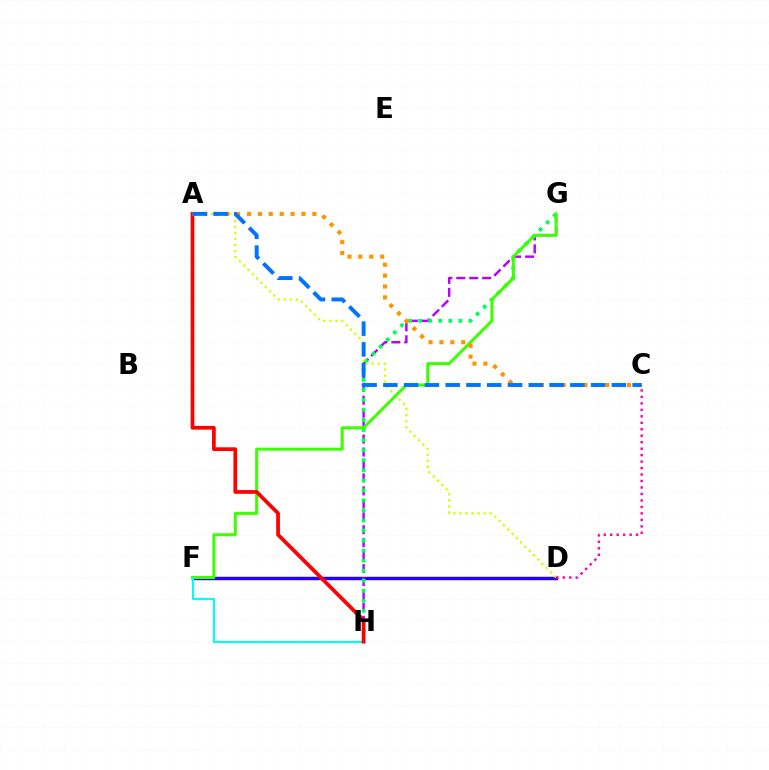{('D', 'F'): [{'color': '#2500ff', 'line_style': 'solid', 'thickness': 2.48}], ('G', 'H'): [{'color': '#b900ff', 'line_style': 'dashed', 'thickness': 1.76}, {'color': '#00ff5c', 'line_style': 'dotted', 'thickness': 2.73}], ('A', 'D'): [{'color': '#d1ff00', 'line_style': 'dotted', 'thickness': 1.65}], ('F', 'G'): [{'color': '#3dff00', 'line_style': 'solid', 'thickness': 2.17}], ('F', 'H'): [{'color': '#00fff6', 'line_style': 'solid', 'thickness': 1.52}], ('A', 'H'): [{'color': '#ff0000', 'line_style': 'solid', 'thickness': 2.68}], ('C', 'D'): [{'color': '#ff00ac', 'line_style': 'dotted', 'thickness': 1.76}], ('A', 'C'): [{'color': '#ff9400', 'line_style': 'dotted', 'thickness': 2.96}, {'color': '#0074ff', 'line_style': 'dashed', 'thickness': 2.82}]}